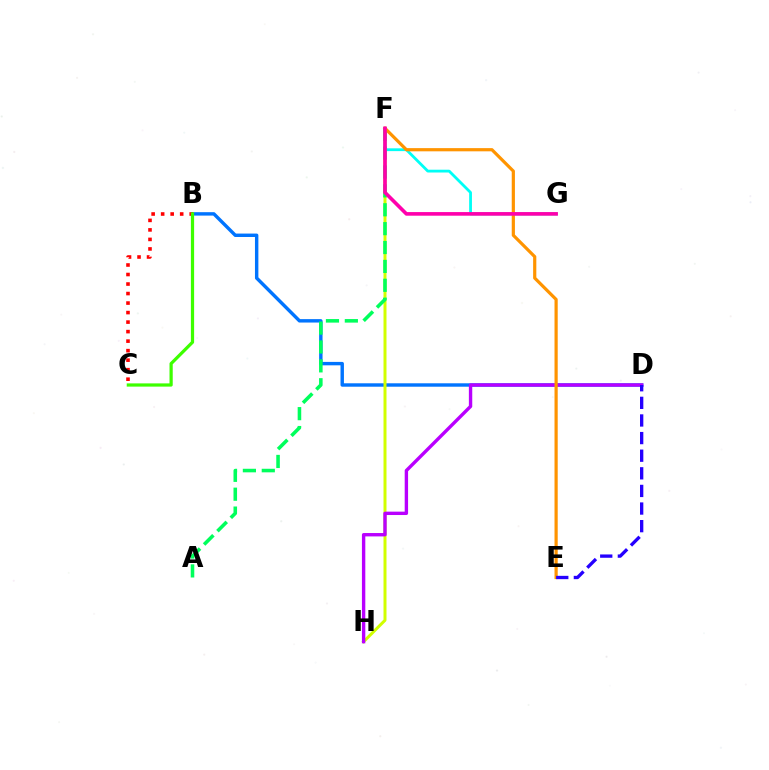{('B', 'D'): [{'color': '#0074ff', 'line_style': 'solid', 'thickness': 2.46}], ('F', 'H'): [{'color': '#d1ff00', 'line_style': 'solid', 'thickness': 2.15}], ('F', 'G'): [{'color': '#00fff6', 'line_style': 'solid', 'thickness': 2.01}, {'color': '#ff00ac', 'line_style': 'solid', 'thickness': 2.61}], ('B', 'C'): [{'color': '#ff0000', 'line_style': 'dotted', 'thickness': 2.59}, {'color': '#3dff00', 'line_style': 'solid', 'thickness': 2.32}], ('A', 'F'): [{'color': '#00ff5c', 'line_style': 'dashed', 'thickness': 2.57}], ('D', 'H'): [{'color': '#b900ff', 'line_style': 'solid', 'thickness': 2.43}], ('E', 'F'): [{'color': '#ff9400', 'line_style': 'solid', 'thickness': 2.3}], ('D', 'E'): [{'color': '#2500ff', 'line_style': 'dashed', 'thickness': 2.39}]}